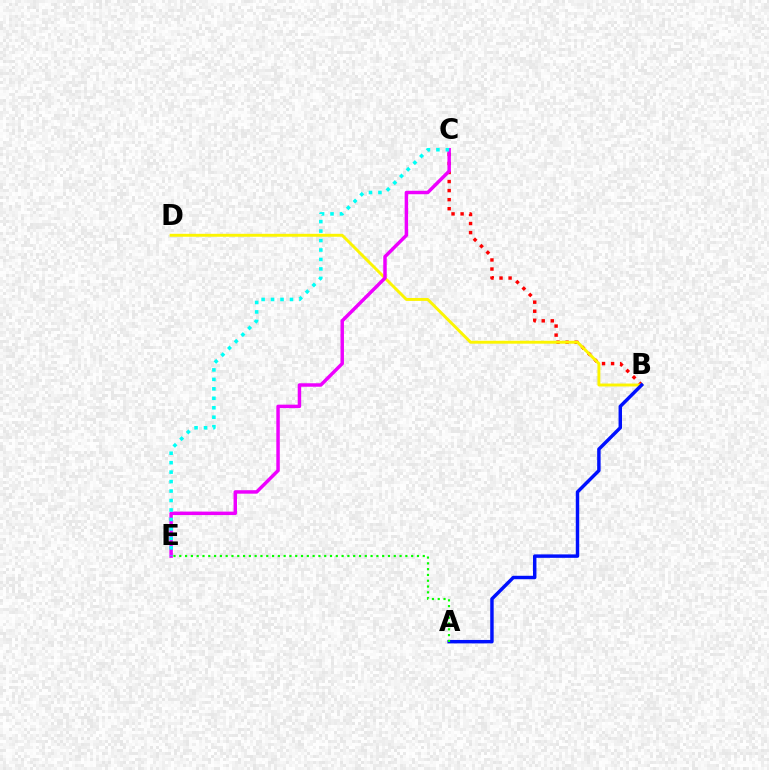{('B', 'C'): [{'color': '#ff0000', 'line_style': 'dotted', 'thickness': 2.46}], ('B', 'D'): [{'color': '#fcf500', 'line_style': 'solid', 'thickness': 2.1}], ('A', 'B'): [{'color': '#0010ff', 'line_style': 'solid', 'thickness': 2.48}], ('C', 'E'): [{'color': '#ee00ff', 'line_style': 'solid', 'thickness': 2.49}, {'color': '#00fff6', 'line_style': 'dotted', 'thickness': 2.57}], ('A', 'E'): [{'color': '#08ff00', 'line_style': 'dotted', 'thickness': 1.58}]}